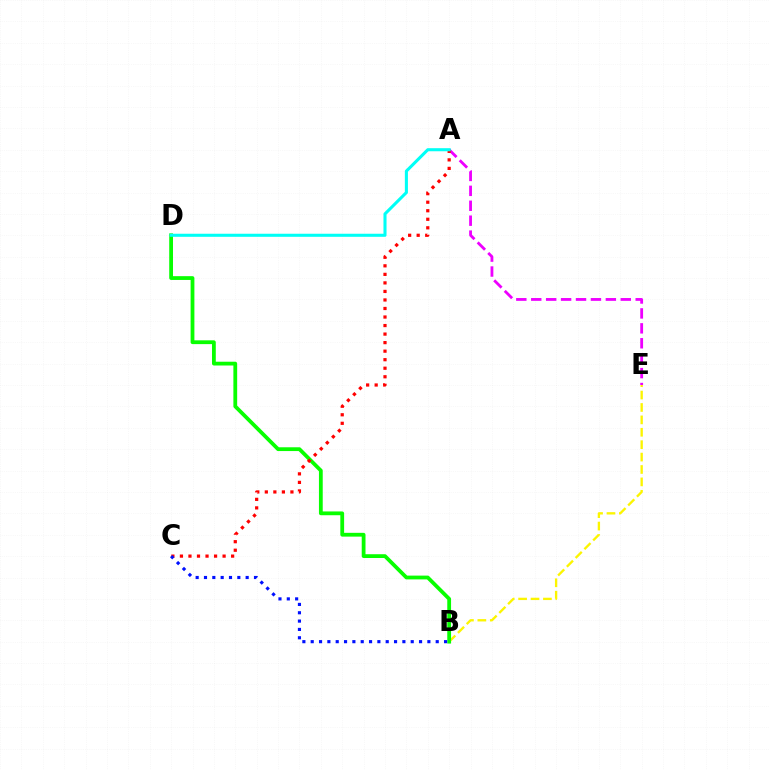{('B', 'E'): [{'color': '#fcf500', 'line_style': 'dashed', 'thickness': 1.69}], ('B', 'D'): [{'color': '#08ff00', 'line_style': 'solid', 'thickness': 2.73}], ('A', 'E'): [{'color': '#ee00ff', 'line_style': 'dashed', 'thickness': 2.03}], ('A', 'C'): [{'color': '#ff0000', 'line_style': 'dotted', 'thickness': 2.32}], ('B', 'C'): [{'color': '#0010ff', 'line_style': 'dotted', 'thickness': 2.26}], ('A', 'D'): [{'color': '#00fff6', 'line_style': 'solid', 'thickness': 2.21}]}